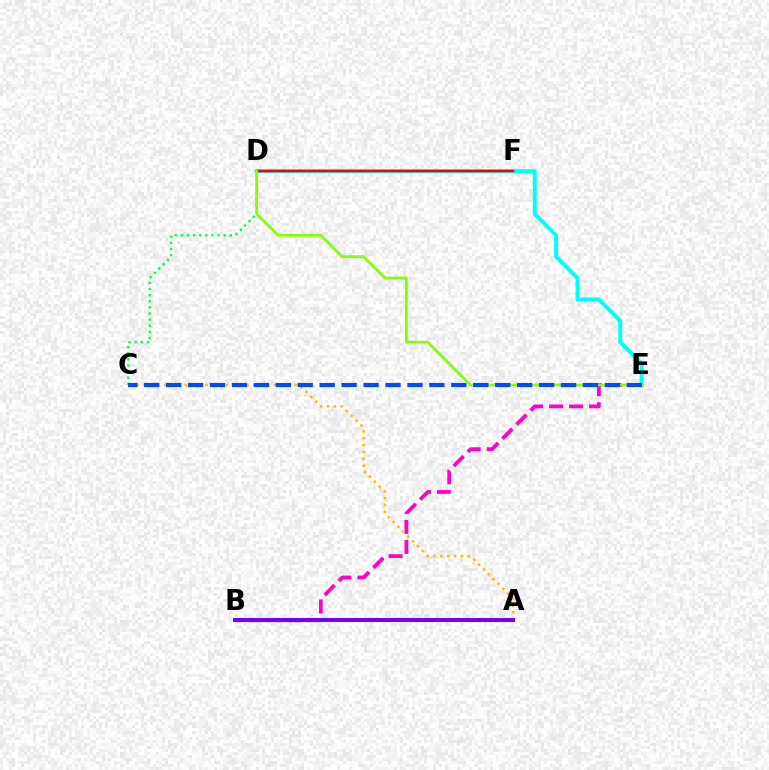{('B', 'E'): [{'color': '#ff00cf', 'line_style': 'dashed', 'thickness': 2.72}], ('C', 'D'): [{'color': '#00ff39', 'line_style': 'dotted', 'thickness': 1.66}], ('A', 'C'): [{'color': '#ffbd00', 'line_style': 'dotted', 'thickness': 1.87}], ('D', 'E'): [{'color': '#00fff6', 'line_style': 'solid', 'thickness': 2.82}, {'color': '#84ff00', 'line_style': 'solid', 'thickness': 1.98}], ('D', 'F'): [{'color': '#ff0000', 'line_style': 'solid', 'thickness': 1.79}], ('C', 'E'): [{'color': '#004bff', 'line_style': 'dashed', 'thickness': 2.98}], ('A', 'B'): [{'color': '#7200ff', 'line_style': 'solid', 'thickness': 2.85}]}